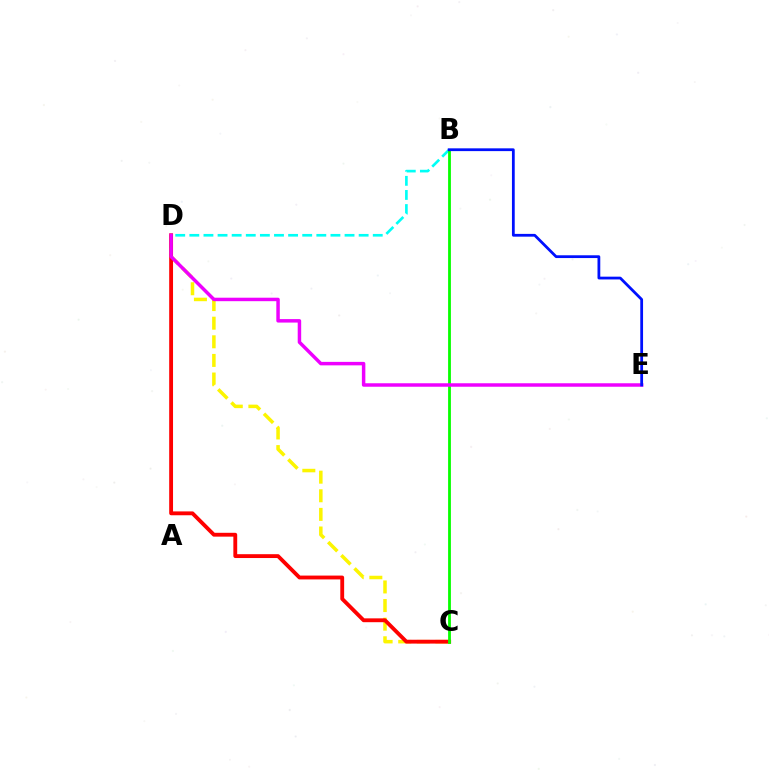{('C', 'D'): [{'color': '#fcf500', 'line_style': 'dashed', 'thickness': 2.53}, {'color': '#ff0000', 'line_style': 'solid', 'thickness': 2.77}], ('B', 'D'): [{'color': '#00fff6', 'line_style': 'dashed', 'thickness': 1.92}], ('B', 'C'): [{'color': '#08ff00', 'line_style': 'solid', 'thickness': 2.03}], ('D', 'E'): [{'color': '#ee00ff', 'line_style': 'solid', 'thickness': 2.5}], ('B', 'E'): [{'color': '#0010ff', 'line_style': 'solid', 'thickness': 2.0}]}